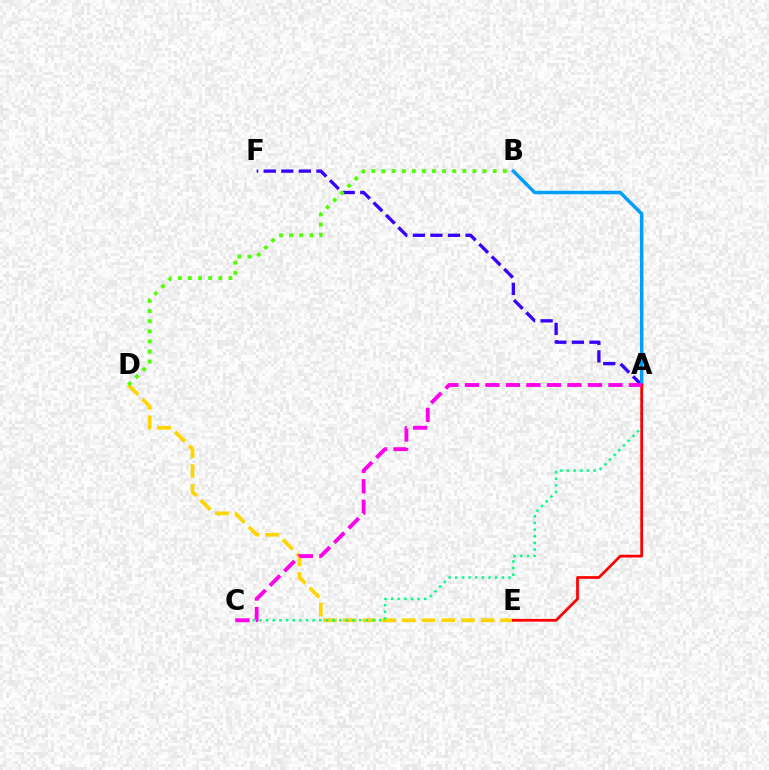{('A', 'F'): [{'color': '#3700ff', 'line_style': 'dashed', 'thickness': 2.39}], ('A', 'B'): [{'color': '#009eff', 'line_style': 'solid', 'thickness': 2.5}], ('D', 'E'): [{'color': '#ffd500', 'line_style': 'dashed', 'thickness': 2.68}], ('A', 'C'): [{'color': '#00ff86', 'line_style': 'dotted', 'thickness': 1.81}, {'color': '#ff00ed', 'line_style': 'dashed', 'thickness': 2.79}], ('A', 'E'): [{'color': '#ff0000', 'line_style': 'solid', 'thickness': 1.98}], ('B', 'D'): [{'color': '#4fff00', 'line_style': 'dotted', 'thickness': 2.75}]}